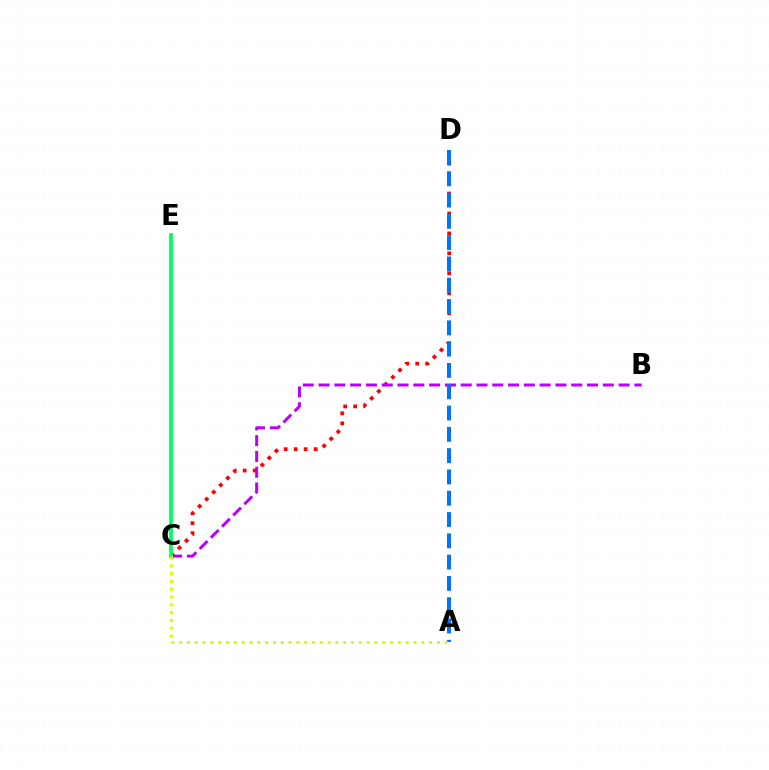{('C', 'D'): [{'color': '#ff0000', 'line_style': 'dotted', 'thickness': 2.71}], ('B', 'C'): [{'color': '#b900ff', 'line_style': 'dashed', 'thickness': 2.15}], ('C', 'E'): [{'color': '#00ff5c', 'line_style': 'solid', 'thickness': 2.69}], ('A', 'D'): [{'color': '#0074ff', 'line_style': 'dashed', 'thickness': 2.89}], ('A', 'C'): [{'color': '#d1ff00', 'line_style': 'dotted', 'thickness': 2.12}]}